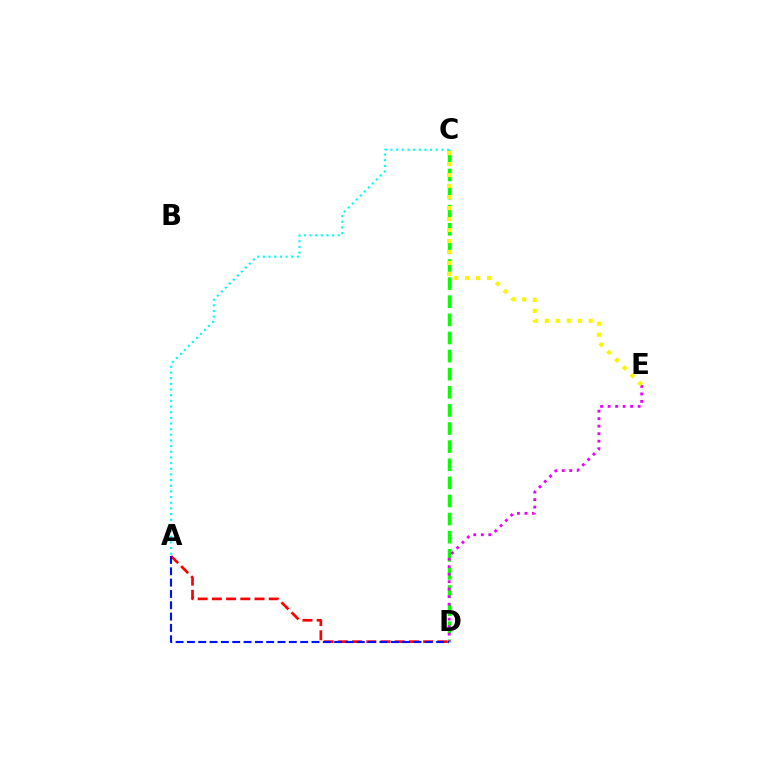{('A', 'C'): [{'color': '#00fff6', 'line_style': 'dotted', 'thickness': 1.54}], ('C', 'D'): [{'color': '#08ff00', 'line_style': 'dashed', 'thickness': 2.46}], ('A', 'D'): [{'color': '#ff0000', 'line_style': 'dashed', 'thickness': 1.93}, {'color': '#0010ff', 'line_style': 'dashed', 'thickness': 1.54}], ('D', 'E'): [{'color': '#ee00ff', 'line_style': 'dotted', 'thickness': 2.04}], ('C', 'E'): [{'color': '#fcf500', 'line_style': 'dotted', 'thickness': 2.99}]}